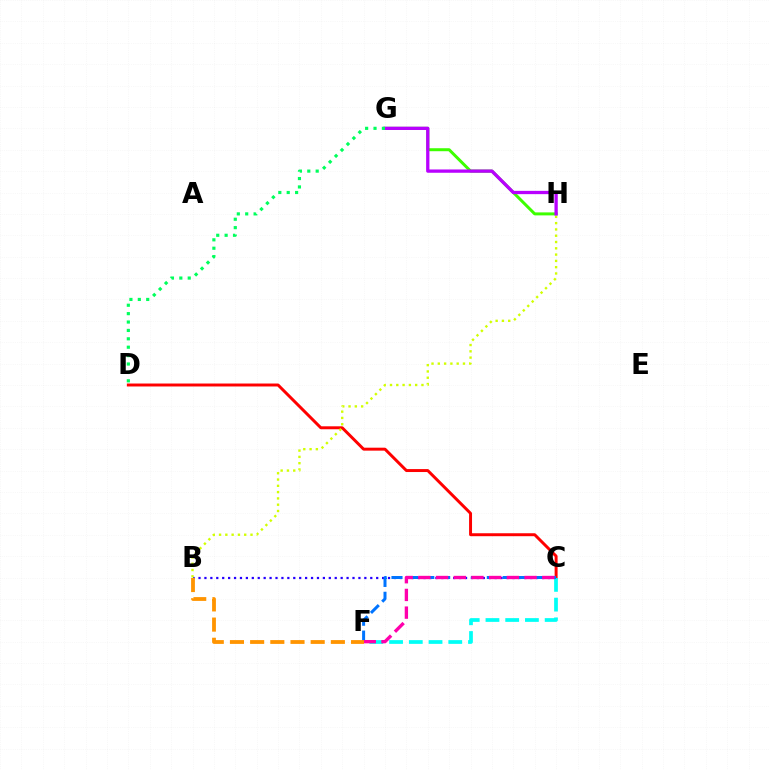{('G', 'H'): [{'color': '#3dff00', 'line_style': 'solid', 'thickness': 2.15}, {'color': '#b900ff', 'line_style': 'solid', 'thickness': 2.37}], ('B', 'C'): [{'color': '#2500ff', 'line_style': 'dotted', 'thickness': 1.61}], ('C', 'D'): [{'color': '#ff0000', 'line_style': 'solid', 'thickness': 2.13}], ('B', 'H'): [{'color': '#d1ff00', 'line_style': 'dotted', 'thickness': 1.71}], ('C', 'F'): [{'color': '#00fff6', 'line_style': 'dashed', 'thickness': 2.68}, {'color': '#0074ff', 'line_style': 'dashed', 'thickness': 2.16}, {'color': '#ff00ac', 'line_style': 'dashed', 'thickness': 2.4}], ('D', 'G'): [{'color': '#00ff5c', 'line_style': 'dotted', 'thickness': 2.28}], ('B', 'F'): [{'color': '#ff9400', 'line_style': 'dashed', 'thickness': 2.74}]}